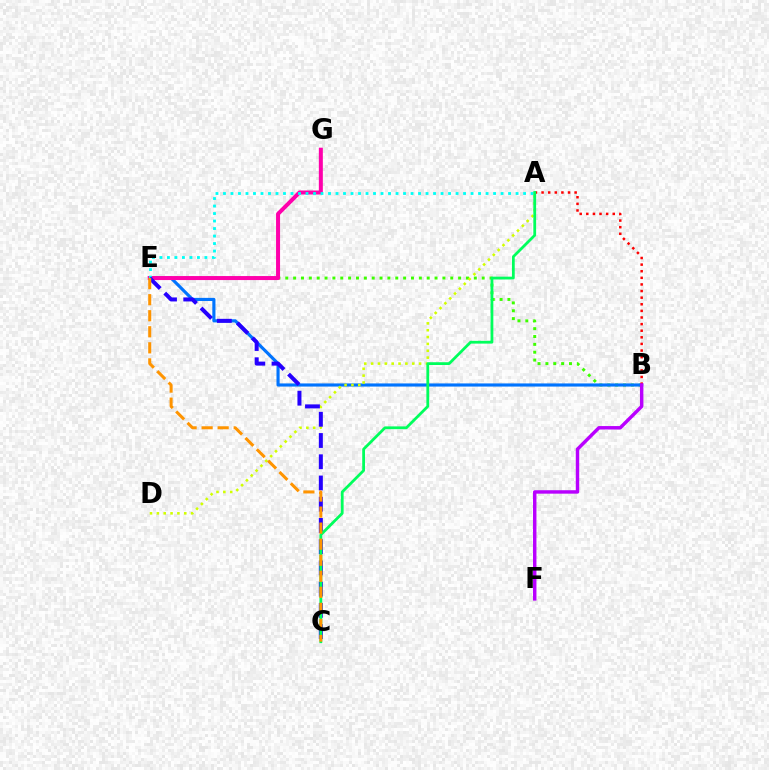{('B', 'E'): [{'color': '#3dff00', 'line_style': 'dotted', 'thickness': 2.13}, {'color': '#0074ff', 'line_style': 'solid', 'thickness': 2.26}], ('A', 'B'): [{'color': '#ff0000', 'line_style': 'dotted', 'thickness': 1.8}], ('A', 'D'): [{'color': '#d1ff00', 'line_style': 'dotted', 'thickness': 1.86}], ('E', 'G'): [{'color': '#ff00ac', 'line_style': 'solid', 'thickness': 2.88}], ('A', 'E'): [{'color': '#00fff6', 'line_style': 'dotted', 'thickness': 2.04}], ('C', 'E'): [{'color': '#2500ff', 'line_style': 'dashed', 'thickness': 2.88}, {'color': '#ff9400', 'line_style': 'dashed', 'thickness': 2.18}], ('B', 'F'): [{'color': '#b900ff', 'line_style': 'solid', 'thickness': 2.48}], ('A', 'C'): [{'color': '#00ff5c', 'line_style': 'solid', 'thickness': 2.0}]}